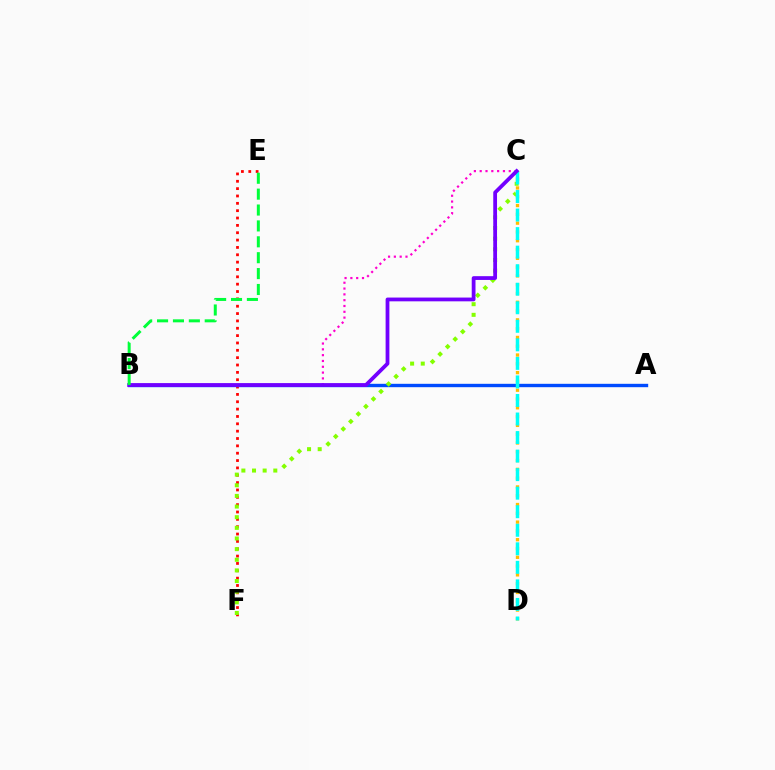{('C', 'D'): [{'color': '#ffbd00', 'line_style': 'dotted', 'thickness': 2.39}, {'color': '#00fff6', 'line_style': 'dashed', 'thickness': 2.52}], ('E', 'F'): [{'color': '#ff0000', 'line_style': 'dotted', 'thickness': 2.0}], ('A', 'B'): [{'color': '#004bff', 'line_style': 'solid', 'thickness': 2.43}], ('C', 'F'): [{'color': '#84ff00', 'line_style': 'dotted', 'thickness': 2.89}], ('B', 'C'): [{'color': '#ff00cf', 'line_style': 'dotted', 'thickness': 1.58}, {'color': '#7200ff', 'line_style': 'solid', 'thickness': 2.72}], ('B', 'E'): [{'color': '#00ff39', 'line_style': 'dashed', 'thickness': 2.16}]}